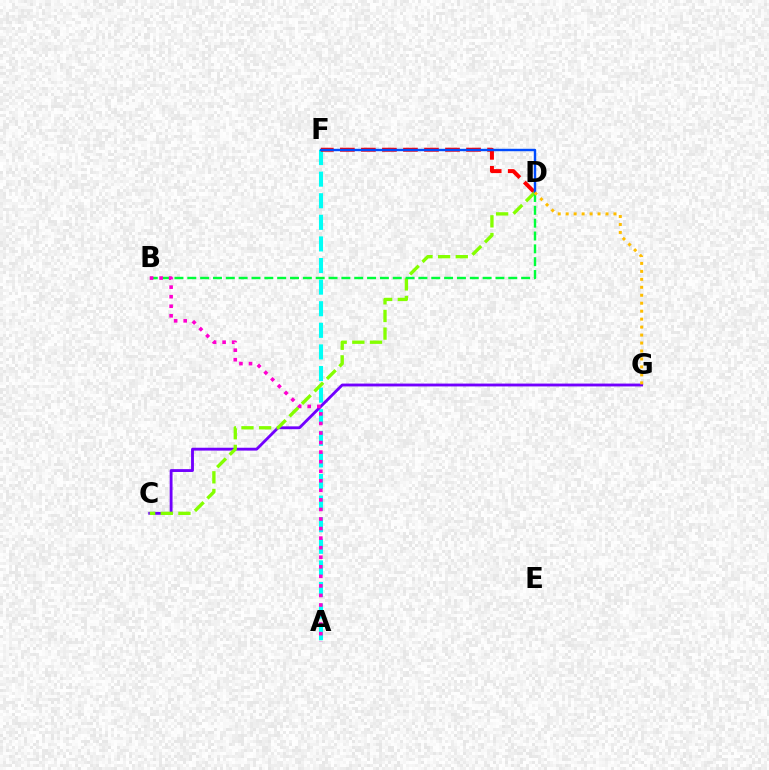{('A', 'F'): [{'color': '#00fff6', 'line_style': 'dashed', 'thickness': 2.93}], ('D', 'F'): [{'color': '#ff0000', 'line_style': 'dashed', 'thickness': 2.86}, {'color': '#004bff', 'line_style': 'solid', 'thickness': 1.74}], ('C', 'G'): [{'color': '#7200ff', 'line_style': 'solid', 'thickness': 2.05}], ('C', 'D'): [{'color': '#84ff00', 'line_style': 'dashed', 'thickness': 2.4}], ('B', 'D'): [{'color': '#00ff39', 'line_style': 'dashed', 'thickness': 1.74}], ('D', 'G'): [{'color': '#ffbd00', 'line_style': 'dotted', 'thickness': 2.16}], ('A', 'B'): [{'color': '#ff00cf', 'line_style': 'dotted', 'thickness': 2.6}]}